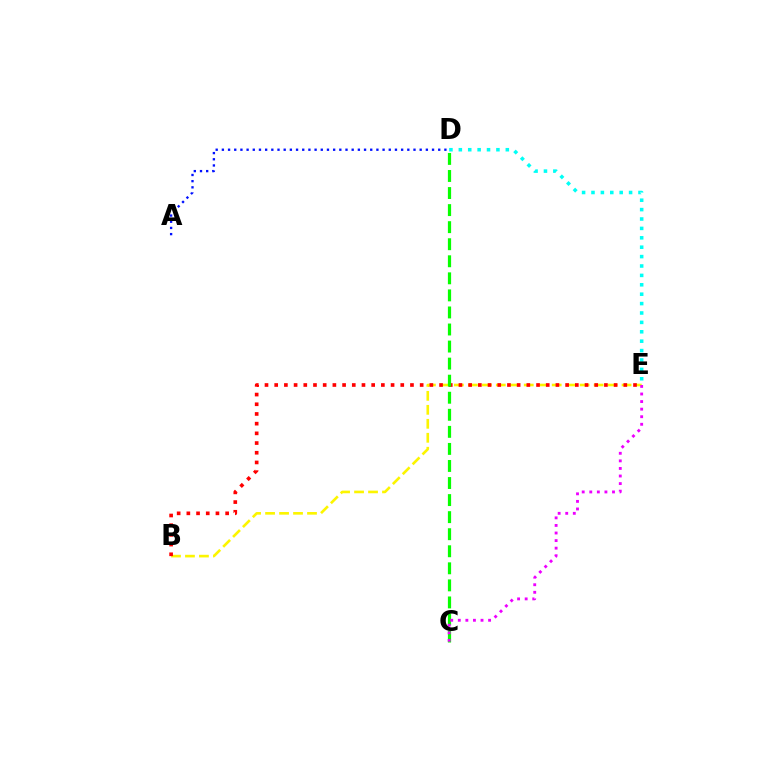{('D', 'E'): [{'color': '#00fff6', 'line_style': 'dotted', 'thickness': 2.55}], ('B', 'E'): [{'color': '#fcf500', 'line_style': 'dashed', 'thickness': 1.9}, {'color': '#ff0000', 'line_style': 'dotted', 'thickness': 2.63}], ('C', 'D'): [{'color': '#08ff00', 'line_style': 'dashed', 'thickness': 2.32}], ('C', 'E'): [{'color': '#ee00ff', 'line_style': 'dotted', 'thickness': 2.06}], ('A', 'D'): [{'color': '#0010ff', 'line_style': 'dotted', 'thickness': 1.68}]}